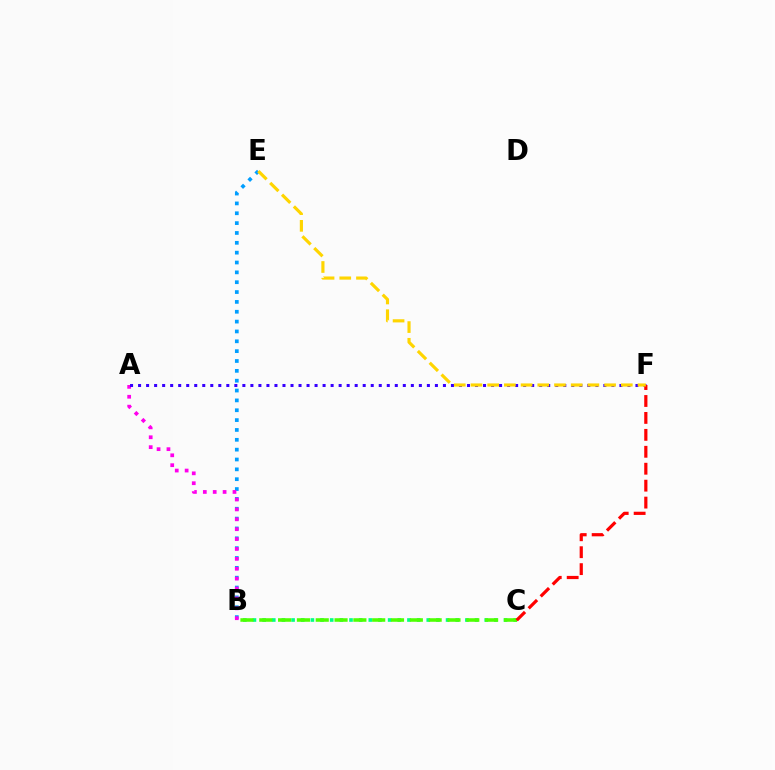{('B', 'E'): [{'color': '#009eff', 'line_style': 'dotted', 'thickness': 2.68}], ('A', 'B'): [{'color': '#ff00ed', 'line_style': 'dotted', 'thickness': 2.69}], ('A', 'F'): [{'color': '#3700ff', 'line_style': 'dotted', 'thickness': 2.18}], ('B', 'C'): [{'color': '#00ff86', 'line_style': 'dotted', 'thickness': 2.62}, {'color': '#4fff00', 'line_style': 'dashed', 'thickness': 2.56}], ('C', 'F'): [{'color': '#ff0000', 'line_style': 'dashed', 'thickness': 2.3}], ('E', 'F'): [{'color': '#ffd500', 'line_style': 'dashed', 'thickness': 2.27}]}